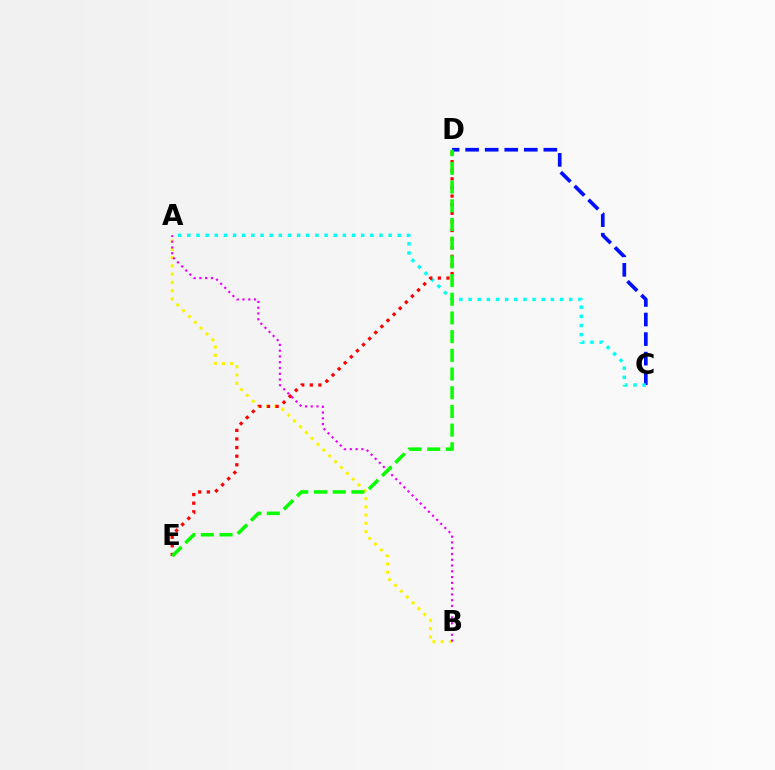{('A', 'B'): [{'color': '#fcf500', 'line_style': 'dotted', 'thickness': 2.24}, {'color': '#ee00ff', 'line_style': 'dotted', 'thickness': 1.57}], ('C', 'D'): [{'color': '#0010ff', 'line_style': 'dashed', 'thickness': 2.66}], ('A', 'C'): [{'color': '#00fff6', 'line_style': 'dotted', 'thickness': 2.49}], ('D', 'E'): [{'color': '#ff0000', 'line_style': 'dotted', 'thickness': 2.34}, {'color': '#08ff00', 'line_style': 'dashed', 'thickness': 2.54}]}